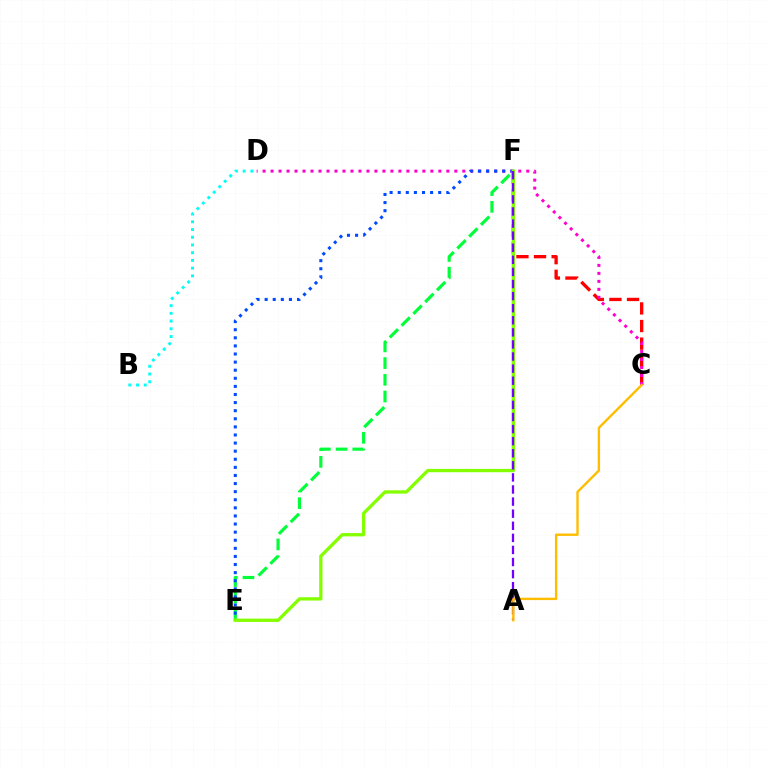{('C', 'F'): [{'color': '#ff0000', 'line_style': 'dashed', 'thickness': 2.39}], ('B', 'D'): [{'color': '#00fff6', 'line_style': 'dotted', 'thickness': 2.1}], ('C', 'D'): [{'color': '#ff00cf', 'line_style': 'dotted', 'thickness': 2.17}], ('E', 'F'): [{'color': '#00ff39', 'line_style': 'dashed', 'thickness': 2.27}, {'color': '#004bff', 'line_style': 'dotted', 'thickness': 2.2}, {'color': '#84ff00', 'line_style': 'solid', 'thickness': 2.38}], ('A', 'F'): [{'color': '#7200ff', 'line_style': 'dashed', 'thickness': 1.64}], ('A', 'C'): [{'color': '#ffbd00', 'line_style': 'solid', 'thickness': 1.71}]}